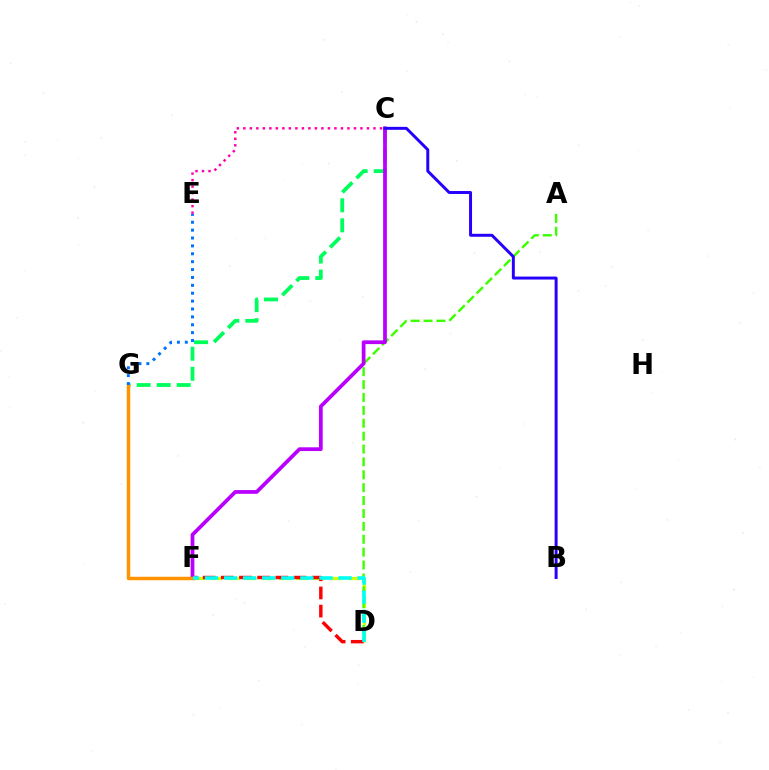{('D', 'F'): [{'color': '#d1ff00', 'line_style': 'dashed', 'thickness': 2.33}, {'color': '#ff0000', 'line_style': 'dashed', 'thickness': 2.47}, {'color': '#00fff6', 'line_style': 'dashed', 'thickness': 2.59}], ('C', 'G'): [{'color': '#00ff5c', 'line_style': 'dashed', 'thickness': 2.72}], ('A', 'D'): [{'color': '#3dff00', 'line_style': 'dashed', 'thickness': 1.75}], ('C', 'F'): [{'color': '#b900ff', 'line_style': 'solid', 'thickness': 2.7}], ('F', 'G'): [{'color': '#ff9400', 'line_style': 'solid', 'thickness': 2.51}], ('E', 'G'): [{'color': '#0074ff', 'line_style': 'dotted', 'thickness': 2.14}], ('B', 'C'): [{'color': '#2500ff', 'line_style': 'solid', 'thickness': 2.13}], ('C', 'E'): [{'color': '#ff00ac', 'line_style': 'dotted', 'thickness': 1.77}]}